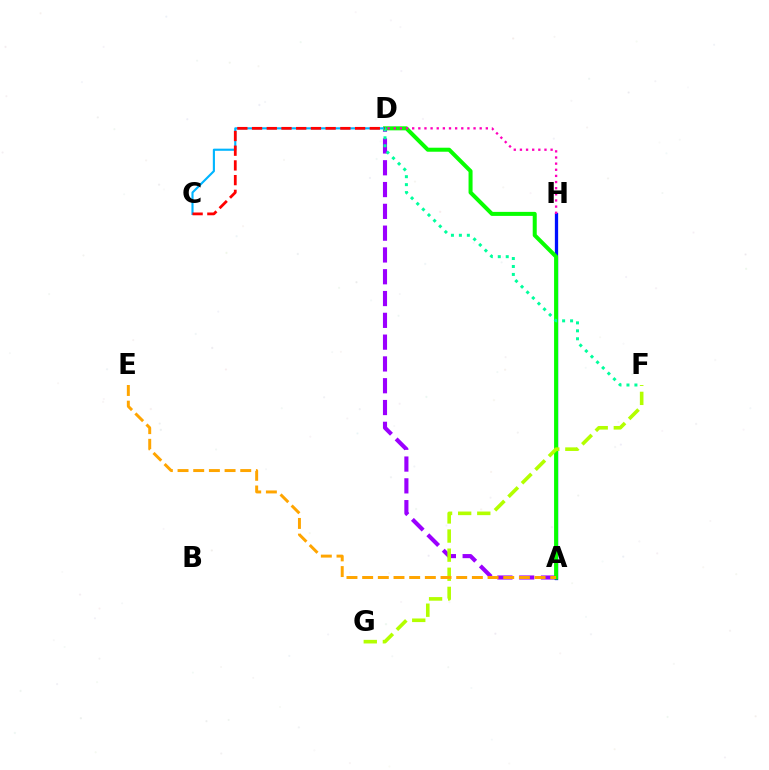{('A', 'D'): [{'color': '#9b00ff', 'line_style': 'dashed', 'thickness': 2.96}, {'color': '#08ff00', 'line_style': 'solid', 'thickness': 2.89}], ('A', 'H'): [{'color': '#0010ff', 'line_style': 'solid', 'thickness': 2.36}], ('D', 'H'): [{'color': '#ff00bd', 'line_style': 'dotted', 'thickness': 1.67}], ('C', 'D'): [{'color': '#00b5ff', 'line_style': 'solid', 'thickness': 1.53}, {'color': '#ff0000', 'line_style': 'dashed', 'thickness': 2.0}], ('D', 'F'): [{'color': '#00ff9d', 'line_style': 'dotted', 'thickness': 2.16}], ('F', 'G'): [{'color': '#b3ff00', 'line_style': 'dashed', 'thickness': 2.6}], ('A', 'E'): [{'color': '#ffa500', 'line_style': 'dashed', 'thickness': 2.13}]}